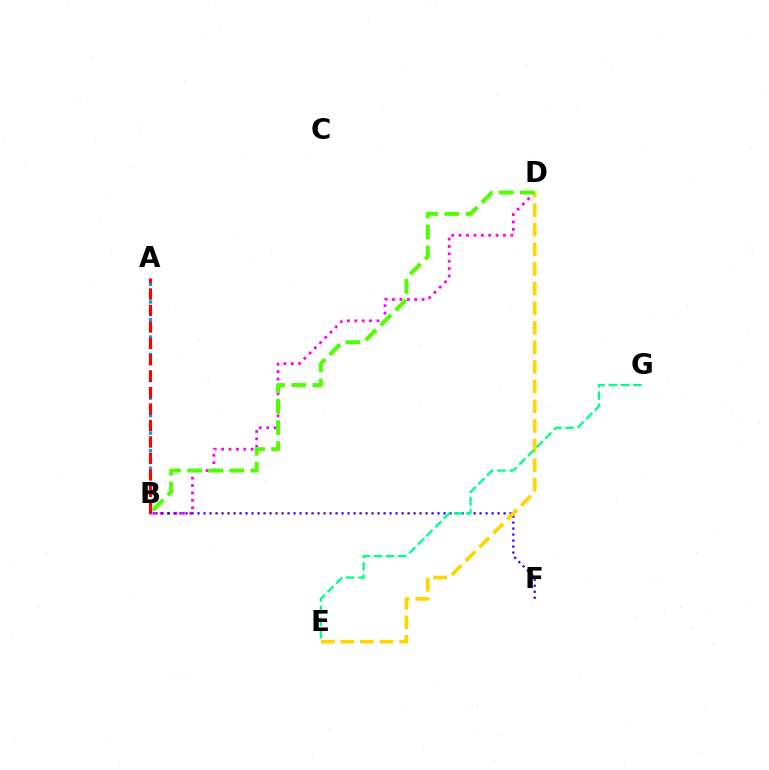{('B', 'D'): [{'color': '#ff00ed', 'line_style': 'dotted', 'thickness': 2.01}, {'color': '#4fff00', 'line_style': 'dashed', 'thickness': 2.86}], ('A', 'B'): [{'color': '#009eff', 'line_style': 'dotted', 'thickness': 2.38}, {'color': '#ff0000', 'line_style': 'dashed', 'thickness': 2.23}], ('B', 'F'): [{'color': '#3700ff', 'line_style': 'dotted', 'thickness': 1.63}], ('D', 'E'): [{'color': '#ffd500', 'line_style': 'dashed', 'thickness': 2.66}], ('E', 'G'): [{'color': '#00ff86', 'line_style': 'dashed', 'thickness': 1.67}]}